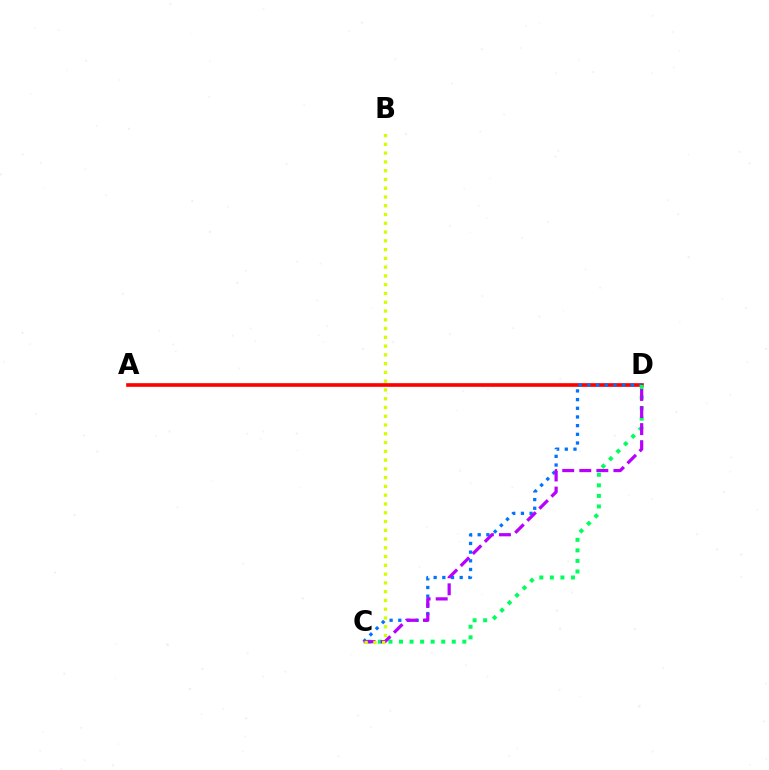{('A', 'D'): [{'color': '#ff0000', 'line_style': 'solid', 'thickness': 2.63}], ('C', 'D'): [{'color': '#0074ff', 'line_style': 'dotted', 'thickness': 2.36}, {'color': '#00ff5c', 'line_style': 'dotted', 'thickness': 2.87}, {'color': '#b900ff', 'line_style': 'dashed', 'thickness': 2.32}], ('B', 'C'): [{'color': '#d1ff00', 'line_style': 'dotted', 'thickness': 2.38}]}